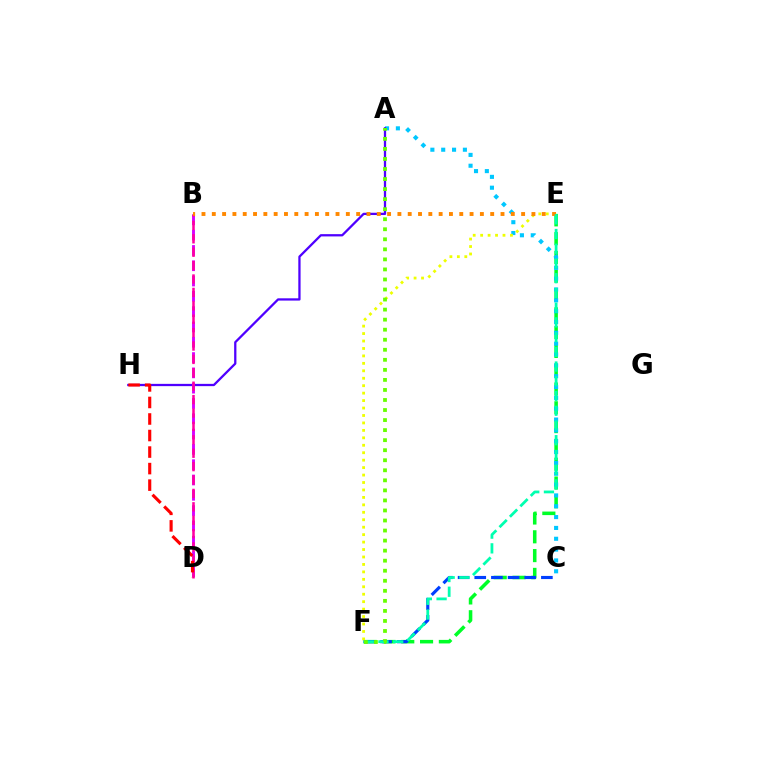{('E', 'F'): [{'color': '#00ff27', 'line_style': 'dashed', 'thickness': 2.55}, {'color': '#eeff00', 'line_style': 'dotted', 'thickness': 2.02}, {'color': '#00ffaf', 'line_style': 'dashed', 'thickness': 2.0}], ('A', 'C'): [{'color': '#00c7ff', 'line_style': 'dotted', 'thickness': 2.94}], ('A', 'H'): [{'color': '#4f00ff', 'line_style': 'solid', 'thickness': 1.64}], ('B', 'D'): [{'color': '#d600ff', 'line_style': 'dashed', 'thickness': 2.08}, {'color': '#ff00a0', 'line_style': 'dashed', 'thickness': 1.82}], ('C', 'F'): [{'color': '#003fff', 'line_style': 'dashed', 'thickness': 2.26}], ('B', 'E'): [{'color': '#ff8800', 'line_style': 'dotted', 'thickness': 2.8}], ('A', 'F'): [{'color': '#66ff00', 'line_style': 'dotted', 'thickness': 2.73}], ('D', 'H'): [{'color': '#ff0000', 'line_style': 'dashed', 'thickness': 2.25}]}